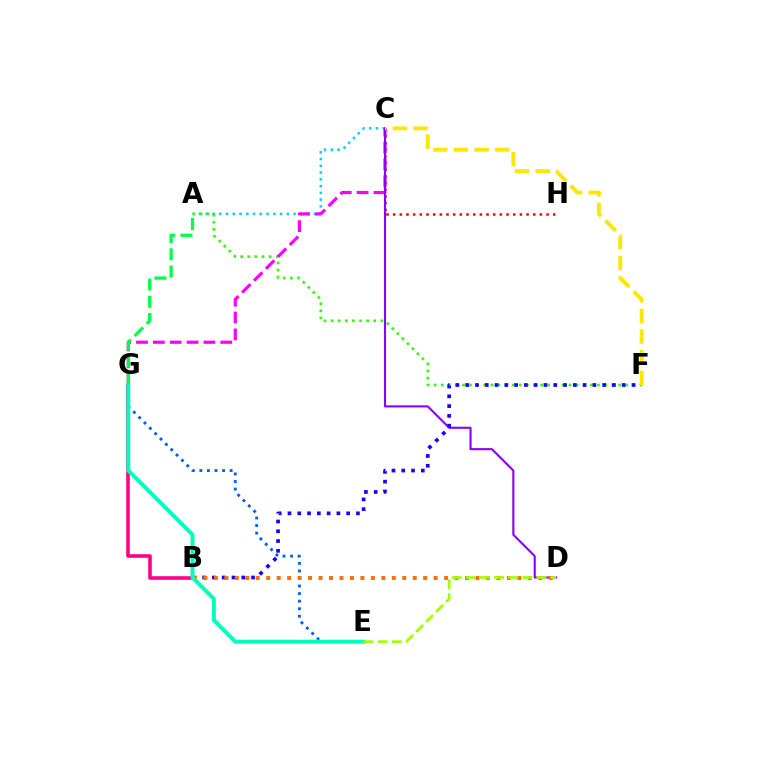{('A', 'C'): [{'color': '#00d3ff', 'line_style': 'dotted', 'thickness': 1.84}], ('E', 'G'): [{'color': '#005dff', 'line_style': 'dotted', 'thickness': 2.05}, {'color': '#00ffbb', 'line_style': 'solid', 'thickness': 2.83}], ('C', 'H'): [{'color': '#ff0000', 'line_style': 'dotted', 'thickness': 1.81}], ('A', 'F'): [{'color': '#31ff00', 'line_style': 'dotted', 'thickness': 1.93}], ('C', 'G'): [{'color': '#fa00f9', 'line_style': 'dashed', 'thickness': 2.29}], ('A', 'G'): [{'color': '#00ff45', 'line_style': 'dashed', 'thickness': 2.34}], ('C', 'D'): [{'color': '#8a00ff', 'line_style': 'solid', 'thickness': 1.51}], ('B', 'F'): [{'color': '#1900ff', 'line_style': 'dotted', 'thickness': 2.66}], ('B', 'G'): [{'color': '#ff0088', 'line_style': 'solid', 'thickness': 2.58}], ('C', 'F'): [{'color': '#ffe600', 'line_style': 'dashed', 'thickness': 2.8}], ('B', 'D'): [{'color': '#ff7000', 'line_style': 'dotted', 'thickness': 2.84}], ('D', 'E'): [{'color': '#a2ff00', 'line_style': 'dashed', 'thickness': 1.92}]}